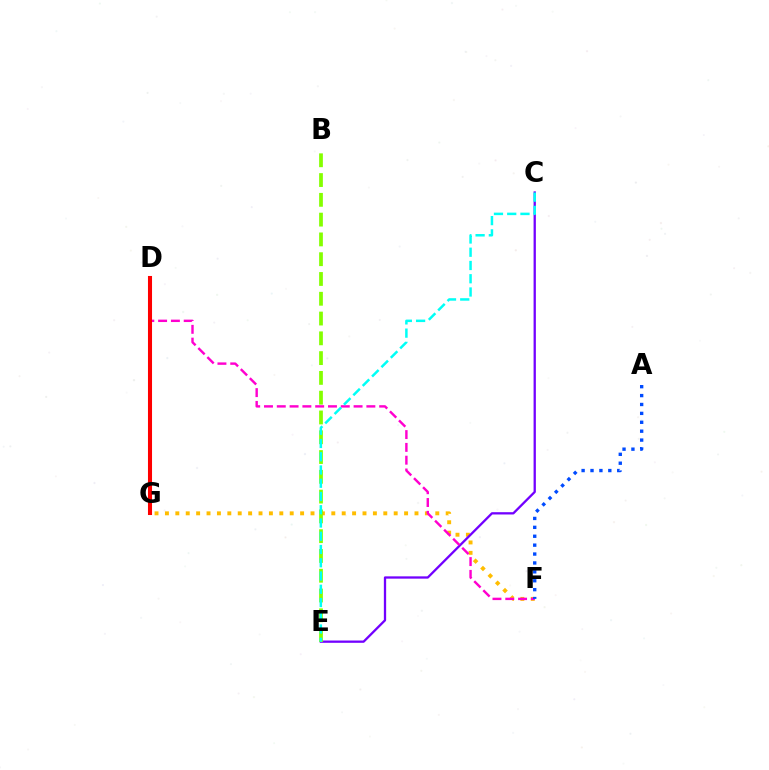{('F', 'G'): [{'color': '#ffbd00', 'line_style': 'dotted', 'thickness': 2.83}], ('C', 'E'): [{'color': '#7200ff', 'line_style': 'solid', 'thickness': 1.65}, {'color': '#00fff6', 'line_style': 'dashed', 'thickness': 1.8}], ('D', 'F'): [{'color': '#ff00cf', 'line_style': 'dashed', 'thickness': 1.74}], ('D', 'G'): [{'color': '#00ff39', 'line_style': 'solid', 'thickness': 2.77}, {'color': '#ff0000', 'line_style': 'solid', 'thickness': 2.93}], ('B', 'E'): [{'color': '#84ff00', 'line_style': 'dashed', 'thickness': 2.69}], ('A', 'F'): [{'color': '#004bff', 'line_style': 'dotted', 'thickness': 2.42}]}